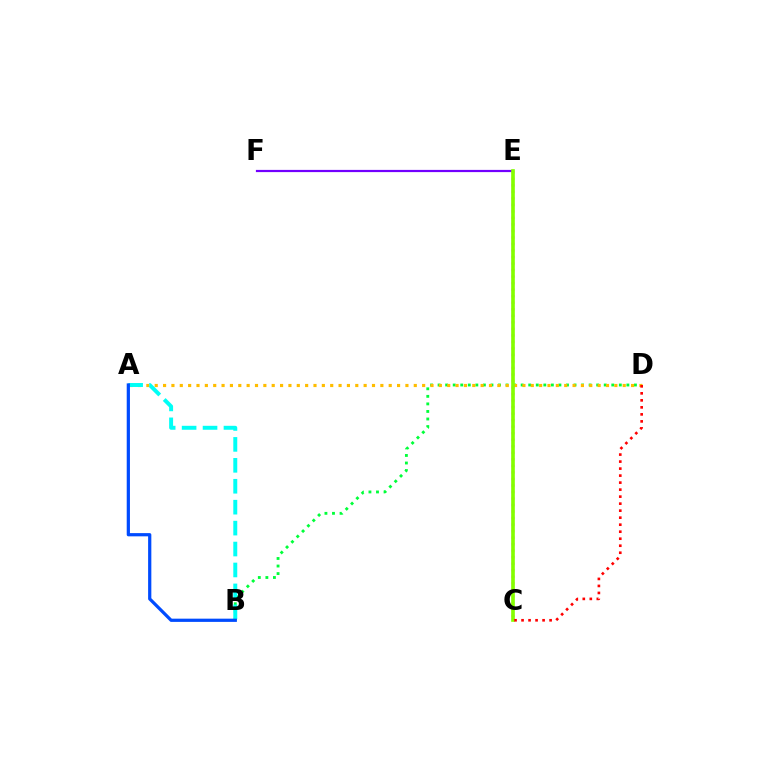{('B', 'D'): [{'color': '#00ff39', 'line_style': 'dotted', 'thickness': 2.05}], ('A', 'D'): [{'color': '#ffbd00', 'line_style': 'dotted', 'thickness': 2.27}], ('E', 'F'): [{'color': '#7200ff', 'line_style': 'solid', 'thickness': 1.59}], ('C', 'E'): [{'color': '#ff00cf', 'line_style': 'dotted', 'thickness': 1.77}, {'color': '#84ff00', 'line_style': 'solid', 'thickness': 2.63}], ('A', 'B'): [{'color': '#00fff6', 'line_style': 'dashed', 'thickness': 2.84}, {'color': '#004bff', 'line_style': 'solid', 'thickness': 2.32}], ('C', 'D'): [{'color': '#ff0000', 'line_style': 'dotted', 'thickness': 1.9}]}